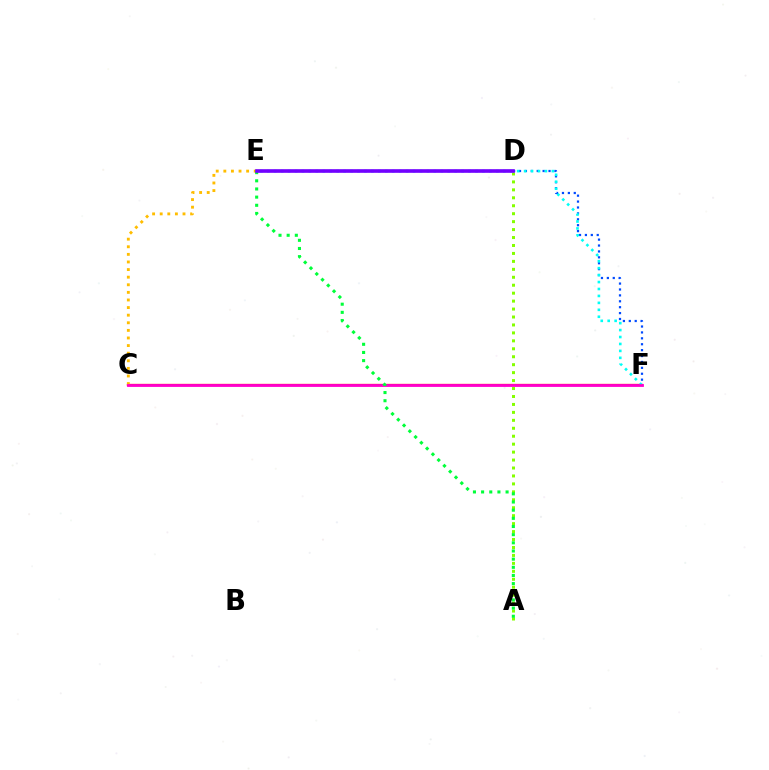{('A', 'D'): [{'color': '#84ff00', 'line_style': 'dotted', 'thickness': 2.16}], ('C', 'F'): [{'color': '#ff0000', 'line_style': 'solid', 'thickness': 1.64}, {'color': '#ff00cf', 'line_style': 'solid', 'thickness': 2.01}], ('D', 'F'): [{'color': '#004bff', 'line_style': 'dotted', 'thickness': 1.6}], ('E', 'F'): [{'color': '#00fff6', 'line_style': 'dotted', 'thickness': 1.89}], ('C', 'E'): [{'color': '#ffbd00', 'line_style': 'dotted', 'thickness': 2.07}], ('A', 'E'): [{'color': '#00ff39', 'line_style': 'dotted', 'thickness': 2.22}], ('D', 'E'): [{'color': '#7200ff', 'line_style': 'solid', 'thickness': 2.61}]}